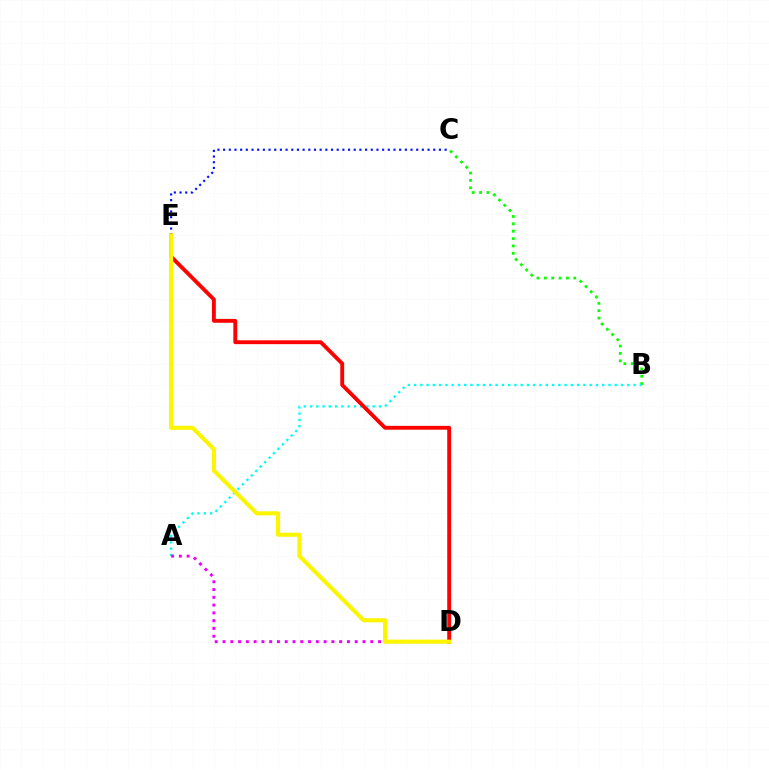{('C', 'E'): [{'color': '#0010ff', 'line_style': 'dotted', 'thickness': 1.54}], ('B', 'C'): [{'color': '#08ff00', 'line_style': 'dotted', 'thickness': 2.0}], ('A', 'B'): [{'color': '#00fff6', 'line_style': 'dotted', 'thickness': 1.7}], ('A', 'D'): [{'color': '#ee00ff', 'line_style': 'dotted', 'thickness': 2.11}], ('D', 'E'): [{'color': '#ff0000', 'line_style': 'solid', 'thickness': 2.78}, {'color': '#fcf500', 'line_style': 'solid', 'thickness': 2.94}]}